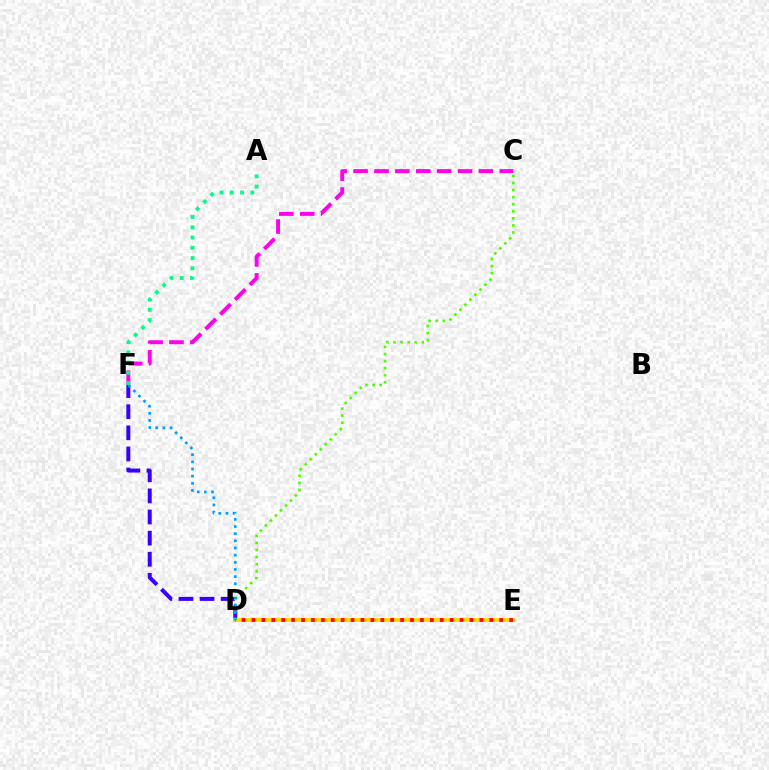{('D', 'F'): [{'color': '#3700ff', 'line_style': 'dashed', 'thickness': 2.87}, {'color': '#009eff', 'line_style': 'dotted', 'thickness': 1.95}], ('D', 'E'): [{'color': '#ffd500', 'line_style': 'solid', 'thickness': 2.79}, {'color': '#ff0000', 'line_style': 'dotted', 'thickness': 2.69}], ('C', 'D'): [{'color': '#4fff00', 'line_style': 'dotted', 'thickness': 1.92}], ('C', 'F'): [{'color': '#ff00ed', 'line_style': 'dashed', 'thickness': 2.84}], ('A', 'F'): [{'color': '#00ff86', 'line_style': 'dotted', 'thickness': 2.79}]}